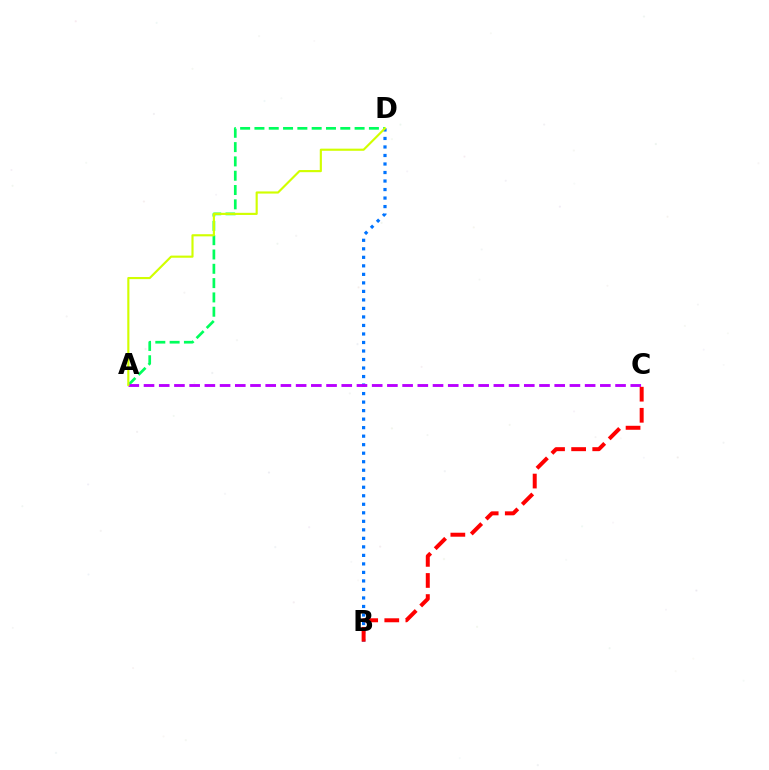{('B', 'D'): [{'color': '#0074ff', 'line_style': 'dotted', 'thickness': 2.31}], ('A', 'D'): [{'color': '#00ff5c', 'line_style': 'dashed', 'thickness': 1.94}, {'color': '#d1ff00', 'line_style': 'solid', 'thickness': 1.54}], ('A', 'C'): [{'color': '#b900ff', 'line_style': 'dashed', 'thickness': 2.07}], ('B', 'C'): [{'color': '#ff0000', 'line_style': 'dashed', 'thickness': 2.87}]}